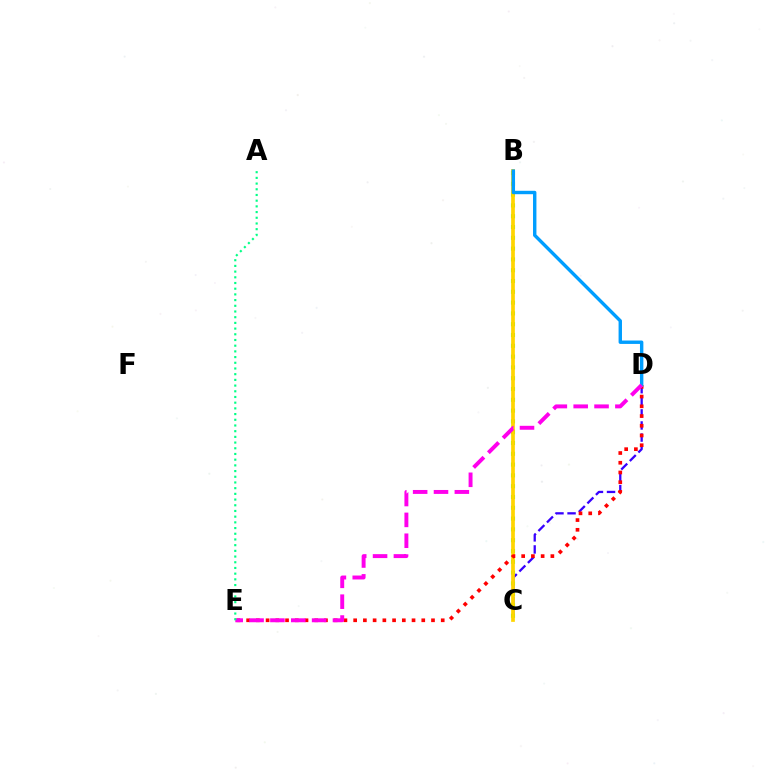{('C', 'D'): [{'color': '#3700ff', 'line_style': 'dashed', 'thickness': 1.64}], ('B', 'C'): [{'color': '#4fff00', 'line_style': 'dotted', 'thickness': 2.93}, {'color': '#ffd500', 'line_style': 'solid', 'thickness': 2.67}], ('D', 'E'): [{'color': '#ff0000', 'line_style': 'dotted', 'thickness': 2.64}, {'color': '#ff00ed', 'line_style': 'dashed', 'thickness': 2.83}], ('B', 'D'): [{'color': '#009eff', 'line_style': 'solid', 'thickness': 2.45}], ('A', 'E'): [{'color': '#00ff86', 'line_style': 'dotted', 'thickness': 1.55}]}